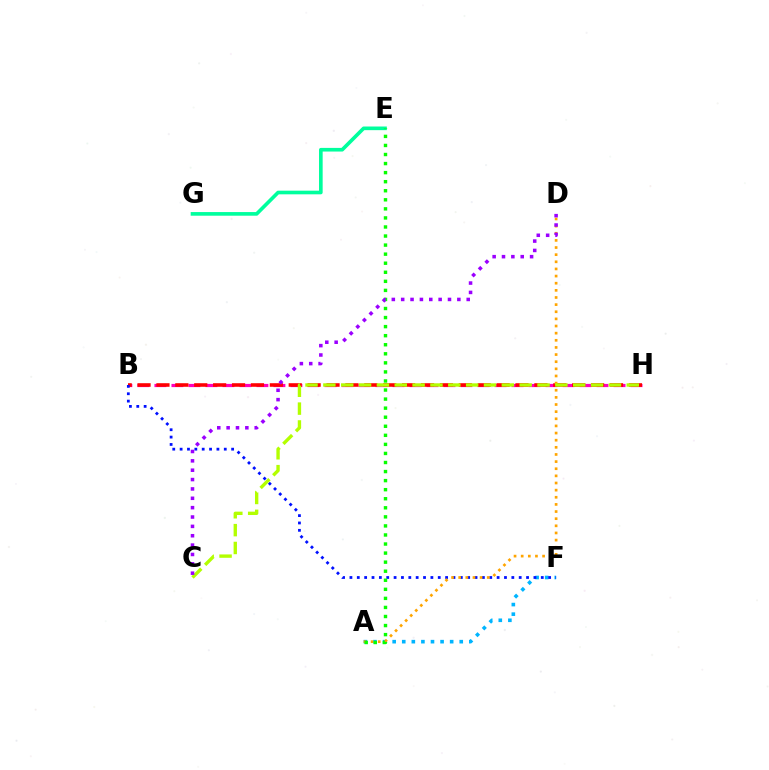{('B', 'H'): [{'color': '#ff00bd', 'line_style': 'dashed', 'thickness': 2.31}, {'color': '#ff0000', 'line_style': 'dashed', 'thickness': 2.57}], ('A', 'F'): [{'color': '#00b5ff', 'line_style': 'dotted', 'thickness': 2.6}], ('E', 'G'): [{'color': '#00ff9d', 'line_style': 'solid', 'thickness': 2.63}], ('B', 'F'): [{'color': '#0010ff', 'line_style': 'dotted', 'thickness': 2.0}], ('A', 'D'): [{'color': '#ffa500', 'line_style': 'dotted', 'thickness': 1.94}], ('C', 'H'): [{'color': '#b3ff00', 'line_style': 'dashed', 'thickness': 2.42}], ('A', 'E'): [{'color': '#08ff00', 'line_style': 'dotted', 'thickness': 2.46}], ('C', 'D'): [{'color': '#9b00ff', 'line_style': 'dotted', 'thickness': 2.54}]}